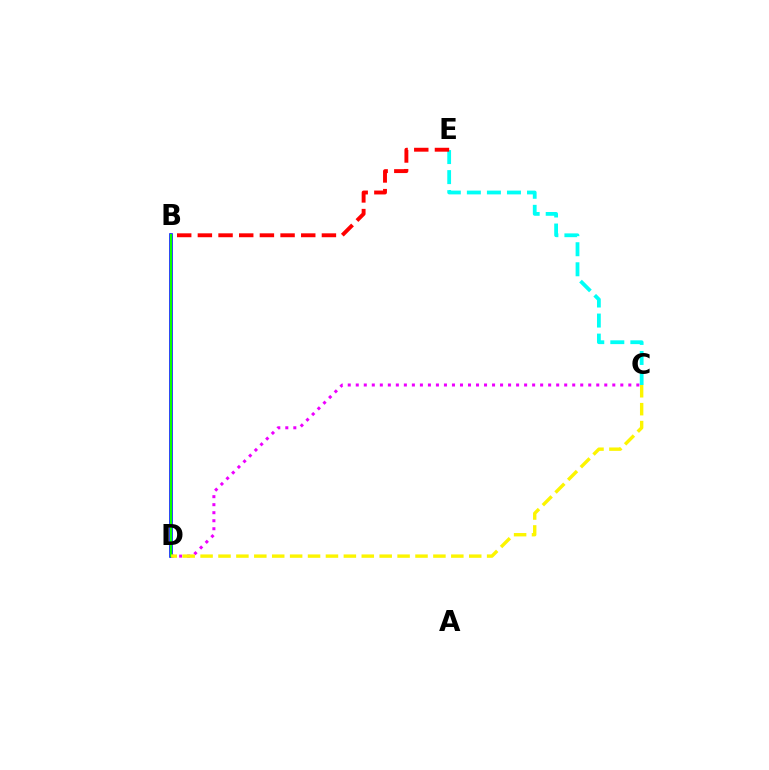{('B', 'D'): [{'color': '#0010ff', 'line_style': 'solid', 'thickness': 2.59}, {'color': '#08ff00', 'line_style': 'solid', 'thickness': 1.53}], ('C', 'E'): [{'color': '#00fff6', 'line_style': 'dashed', 'thickness': 2.72}], ('B', 'E'): [{'color': '#ff0000', 'line_style': 'dashed', 'thickness': 2.81}], ('C', 'D'): [{'color': '#ee00ff', 'line_style': 'dotted', 'thickness': 2.18}, {'color': '#fcf500', 'line_style': 'dashed', 'thickness': 2.43}]}